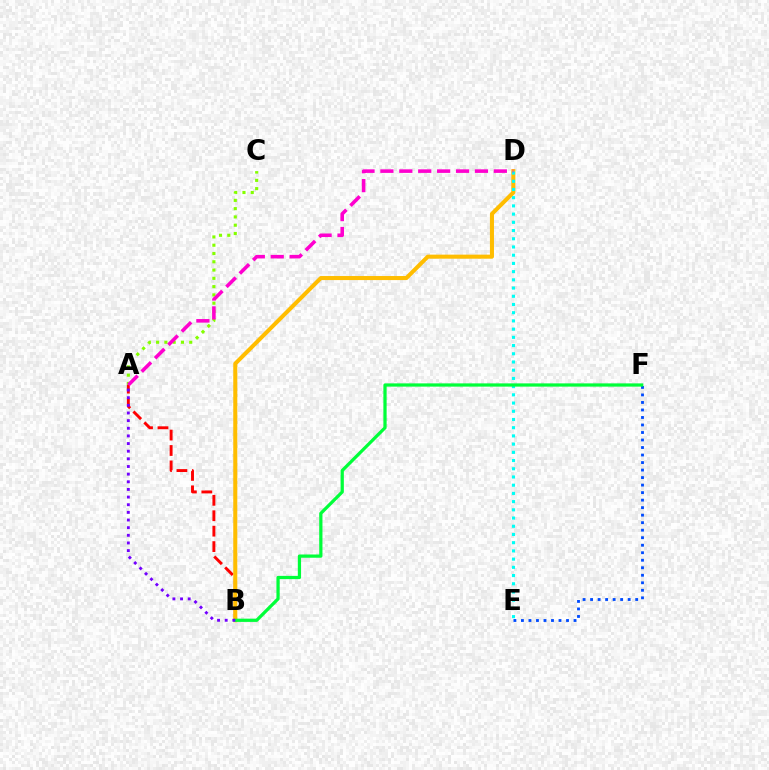{('A', 'B'): [{'color': '#ff0000', 'line_style': 'dashed', 'thickness': 2.1}, {'color': '#7200ff', 'line_style': 'dotted', 'thickness': 2.08}], ('B', 'D'): [{'color': '#ffbd00', 'line_style': 'solid', 'thickness': 2.92}], ('E', 'F'): [{'color': '#004bff', 'line_style': 'dotted', 'thickness': 2.04}], ('D', 'E'): [{'color': '#00fff6', 'line_style': 'dotted', 'thickness': 2.23}], ('A', 'C'): [{'color': '#84ff00', 'line_style': 'dotted', 'thickness': 2.25}], ('A', 'D'): [{'color': '#ff00cf', 'line_style': 'dashed', 'thickness': 2.57}], ('B', 'F'): [{'color': '#00ff39', 'line_style': 'solid', 'thickness': 2.34}]}